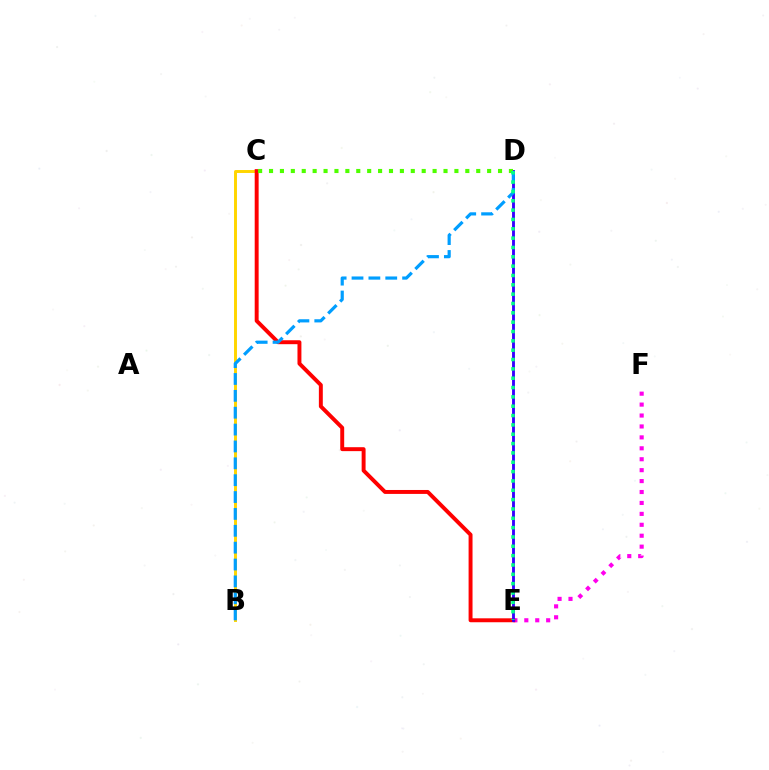{('B', 'C'): [{'color': '#ffd500', 'line_style': 'solid', 'thickness': 2.12}], ('E', 'F'): [{'color': '#ff00ed', 'line_style': 'dotted', 'thickness': 2.97}], ('C', 'E'): [{'color': '#ff0000', 'line_style': 'solid', 'thickness': 2.83}], ('D', 'E'): [{'color': '#3700ff', 'line_style': 'solid', 'thickness': 2.06}, {'color': '#00ff86', 'line_style': 'dotted', 'thickness': 2.54}], ('C', 'D'): [{'color': '#4fff00', 'line_style': 'dotted', 'thickness': 2.96}], ('B', 'D'): [{'color': '#009eff', 'line_style': 'dashed', 'thickness': 2.29}]}